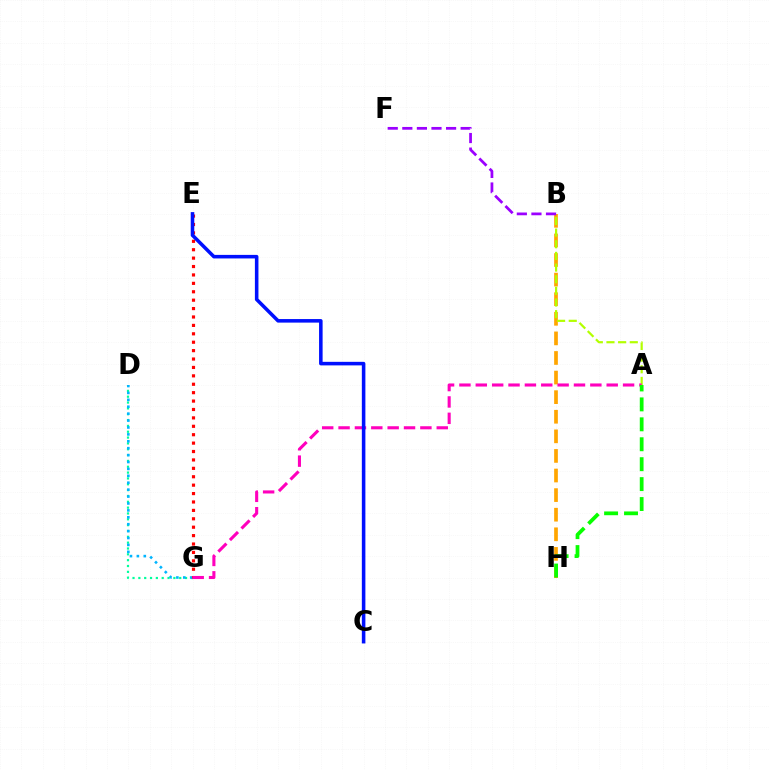{('D', 'G'): [{'color': '#00ff9d', 'line_style': 'dotted', 'thickness': 1.59}, {'color': '#00b5ff', 'line_style': 'dotted', 'thickness': 1.88}], ('B', 'H'): [{'color': '#ffa500', 'line_style': 'dashed', 'thickness': 2.66}], ('A', 'B'): [{'color': '#b3ff00', 'line_style': 'dashed', 'thickness': 1.58}], ('E', 'G'): [{'color': '#ff0000', 'line_style': 'dotted', 'thickness': 2.28}], ('A', 'G'): [{'color': '#ff00bd', 'line_style': 'dashed', 'thickness': 2.22}], ('A', 'H'): [{'color': '#08ff00', 'line_style': 'dashed', 'thickness': 2.71}], ('B', 'F'): [{'color': '#9b00ff', 'line_style': 'dashed', 'thickness': 1.98}], ('C', 'E'): [{'color': '#0010ff', 'line_style': 'solid', 'thickness': 2.56}]}